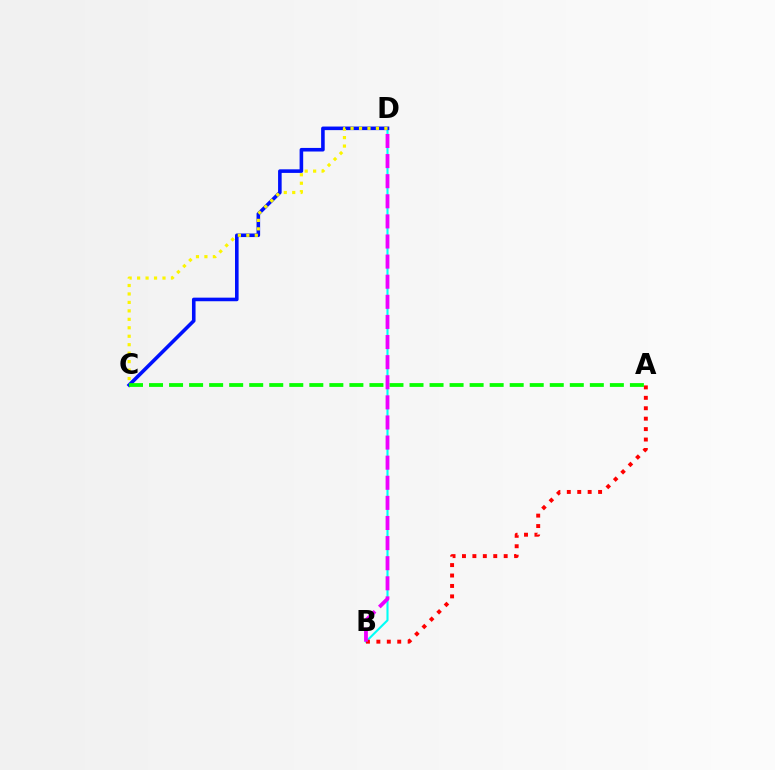{('B', 'D'): [{'color': '#00fff6', 'line_style': 'solid', 'thickness': 1.52}, {'color': '#ee00ff', 'line_style': 'dashed', 'thickness': 2.73}], ('A', 'B'): [{'color': '#ff0000', 'line_style': 'dotted', 'thickness': 2.83}], ('C', 'D'): [{'color': '#0010ff', 'line_style': 'solid', 'thickness': 2.58}, {'color': '#fcf500', 'line_style': 'dotted', 'thickness': 2.3}], ('A', 'C'): [{'color': '#08ff00', 'line_style': 'dashed', 'thickness': 2.72}]}